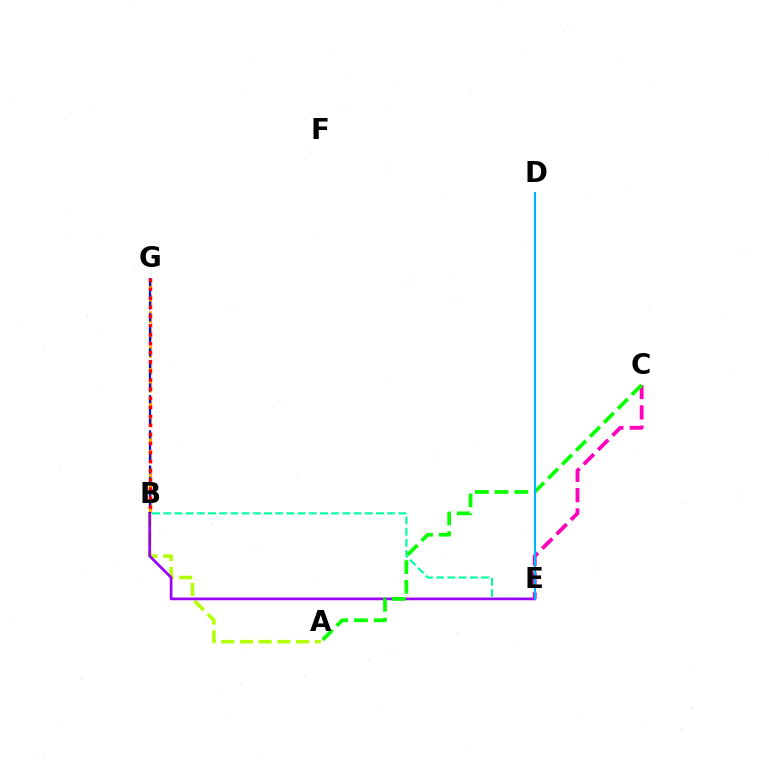{('B', 'E'): [{'color': '#00ff9d', 'line_style': 'dashed', 'thickness': 1.52}, {'color': '#9b00ff', 'line_style': 'solid', 'thickness': 1.94}], ('B', 'G'): [{'color': '#ffa500', 'line_style': 'dashed', 'thickness': 2.35}, {'color': '#0010ff', 'line_style': 'dashed', 'thickness': 1.59}, {'color': '#ff0000', 'line_style': 'dotted', 'thickness': 2.47}], ('A', 'B'): [{'color': '#b3ff00', 'line_style': 'dashed', 'thickness': 2.54}], ('C', 'E'): [{'color': '#ff00bd', 'line_style': 'dashed', 'thickness': 2.76}], ('A', 'C'): [{'color': '#08ff00', 'line_style': 'dashed', 'thickness': 2.68}], ('D', 'E'): [{'color': '#00b5ff', 'line_style': 'solid', 'thickness': 1.53}]}